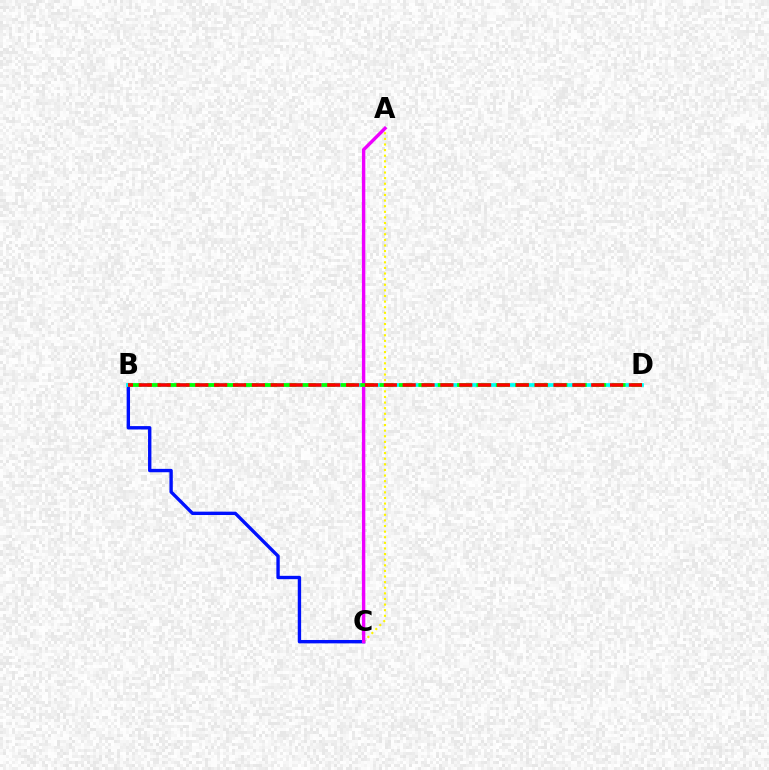{('B', 'C'): [{'color': '#0010ff', 'line_style': 'solid', 'thickness': 2.43}], ('A', 'C'): [{'color': '#fcf500', 'line_style': 'dotted', 'thickness': 1.52}, {'color': '#ee00ff', 'line_style': 'solid', 'thickness': 2.44}], ('B', 'D'): [{'color': '#00fff6', 'line_style': 'solid', 'thickness': 2.69}, {'color': '#08ff00', 'line_style': 'dashed', 'thickness': 2.63}, {'color': '#ff0000', 'line_style': 'dashed', 'thickness': 2.56}]}